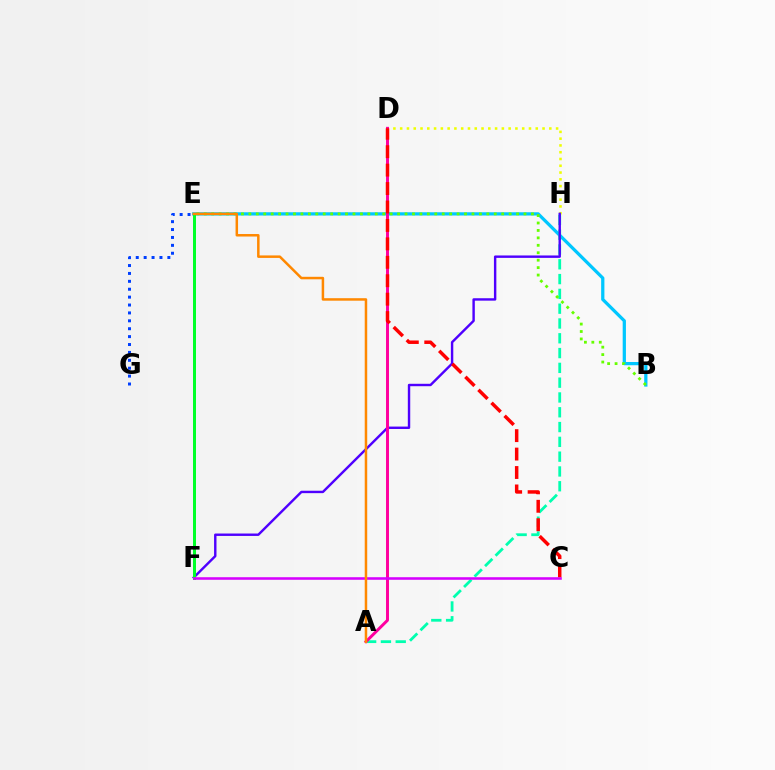{('D', 'H'): [{'color': '#eeff00', 'line_style': 'dotted', 'thickness': 1.84}], ('B', 'E'): [{'color': '#00c7ff', 'line_style': 'solid', 'thickness': 2.34}, {'color': '#66ff00', 'line_style': 'dotted', 'thickness': 2.02}], ('A', 'H'): [{'color': '#00ffaf', 'line_style': 'dashed', 'thickness': 2.01}], ('E', 'G'): [{'color': '#003fff', 'line_style': 'dotted', 'thickness': 2.15}], ('F', 'H'): [{'color': '#4f00ff', 'line_style': 'solid', 'thickness': 1.74}], ('A', 'D'): [{'color': '#ff00a0', 'line_style': 'solid', 'thickness': 2.13}], ('C', 'D'): [{'color': '#ff0000', 'line_style': 'dashed', 'thickness': 2.5}], ('E', 'F'): [{'color': '#00ff27', 'line_style': 'solid', 'thickness': 2.16}], ('C', 'F'): [{'color': '#d600ff', 'line_style': 'solid', 'thickness': 1.85}], ('A', 'E'): [{'color': '#ff8800', 'line_style': 'solid', 'thickness': 1.8}]}